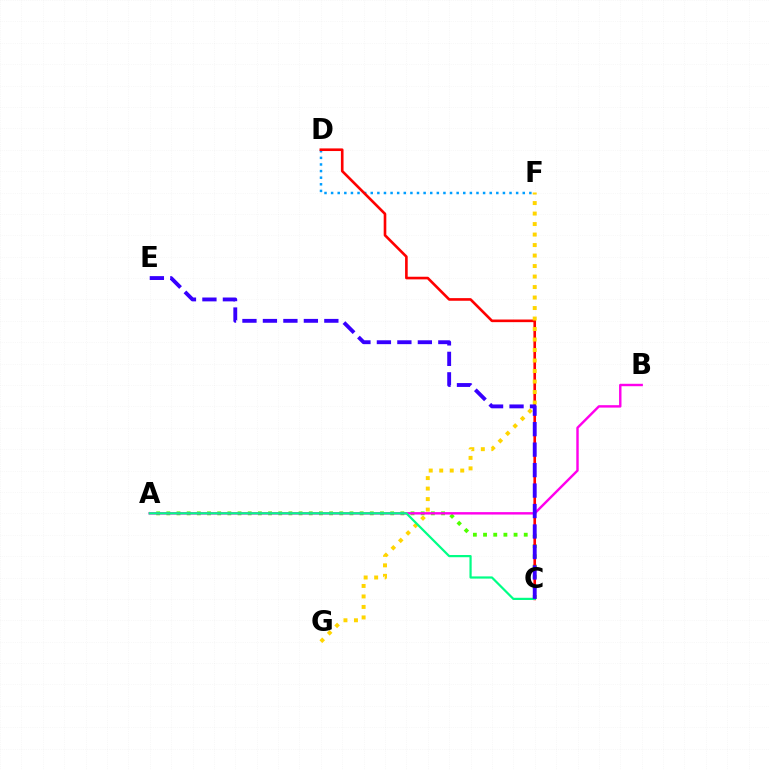{('A', 'C'): [{'color': '#4fff00', 'line_style': 'dotted', 'thickness': 2.76}, {'color': '#00ff86', 'line_style': 'solid', 'thickness': 1.59}], ('D', 'F'): [{'color': '#009eff', 'line_style': 'dotted', 'thickness': 1.8}], ('C', 'D'): [{'color': '#ff0000', 'line_style': 'solid', 'thickness': 1.89}], ('A', 'B'): [{'color': '#ff00ed', 'line_style': 'solid', 'thickness': 1.74}], ('F', 'G'): [{'color': '#ffd500', 'line_style': 'dotted', 'thickness': 2.85}], ('C', 'E'): [{'color': '#3700ff', 'line_style': 'dashed', 'thickness': 2.78}]}